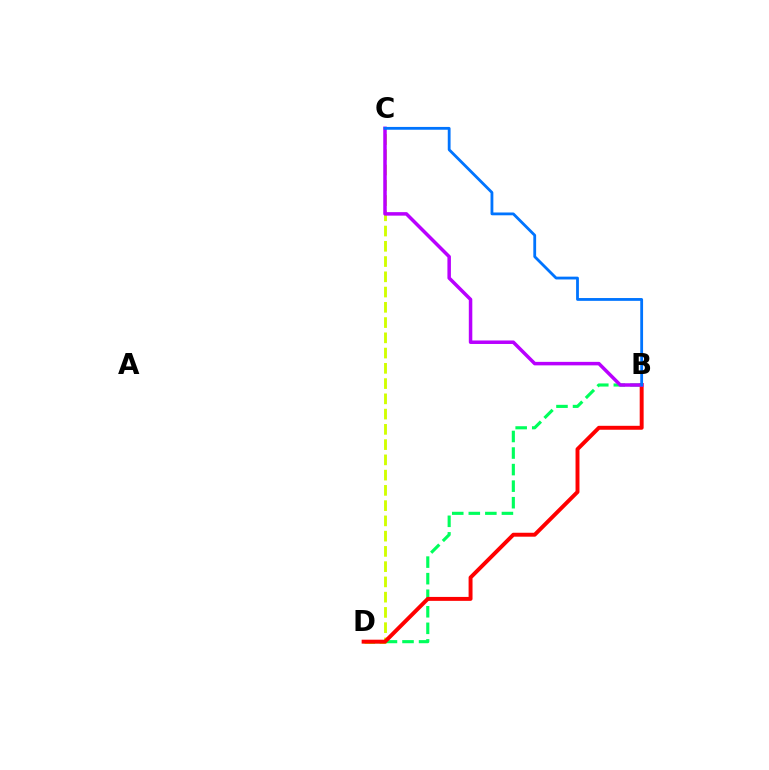{('C', 'D'): [{'color': '#d1ff00', 'line_style': 'dashed', 'thickness': 2.07}], ('B', 'D'): [{'color': '#00ff5c', 'line_style': 'dashed', 'thickness': 2.25}, {'color': '#ff0000', 'line_style': 'solid', 'thickness': 2.83}], ('B', 'C'): [{'color': '#b900ff', 'line_style': 'solid', 'thickness': 2.52}, {'color': '#0074ff', 'line_style': 'solid', 'thickness': 2.02}]}